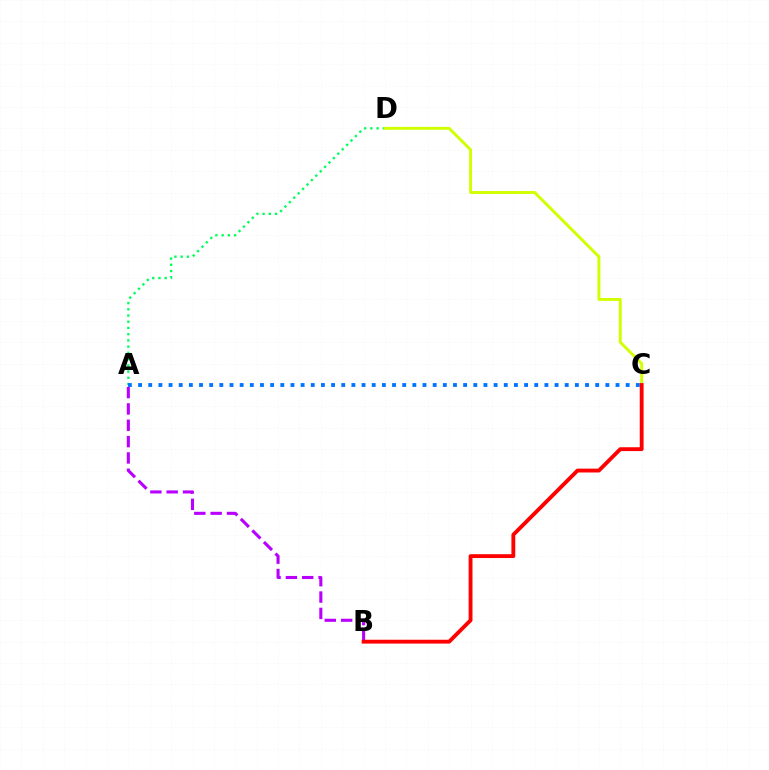{('A', 'D'): [{'color': '#00ff5c', 'line_style': 'dotted', 'thickness': 1.69}], ('C', 'D'): [{'color': '#d1ff00', 'line_style': 'solid', 'thickness': 2.11}], ('A', 'C'): [{'color': '#0074ff', 'line_style': 'dotted', 'thickness': 2.76}], ('A', 'B'): [{'color': '#b900ff', 'line_style': 'dashed', 'thickness': 2.22}], ('B', 'C'): [{'color': '#ff0000', 'line_style': 'solid', 'thickness': 2.77}]}